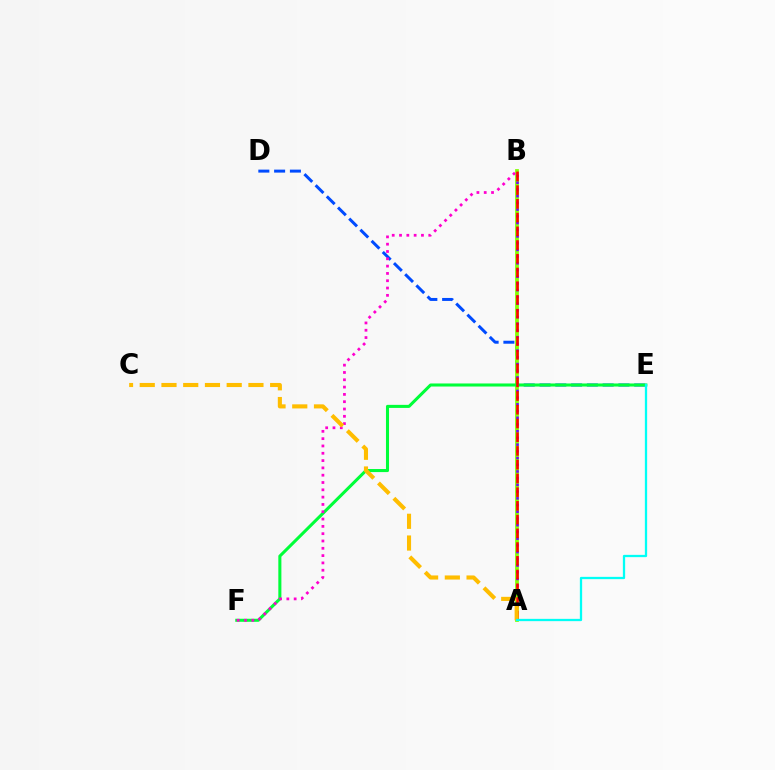{('D', 'E'): [{'color': '#004bff', 'line_style': 'dashed', 'thickness': 2.14}], ('A', 'B'): [{'color': '#84ff00', 'line_style': 'solid', 'thickness': 2.71}, {'color': '#7200ff', 'line_style': 'dotted', 'thickness': 1.82}, {'color': '#ff0000', 'line_style': 'dashed', 'thickness': 1.87}], ('E', 'F'): [{'color': '#00ff39', 'line_style': 'solid', 'thickness': 2.2}], ('B', 'F'): [{'color': '#ff00cf', 'line_style': 'dotted', 'thickness': 1.99}], ('A', 'C'): [{'color': '#ffbd00', 'line_style': 'dashed', 'thickness': 2.95}], ('A', 'E'): [{'color': '#00fff6', 'line_style': 'solid', 'thickness': 1.64}]}